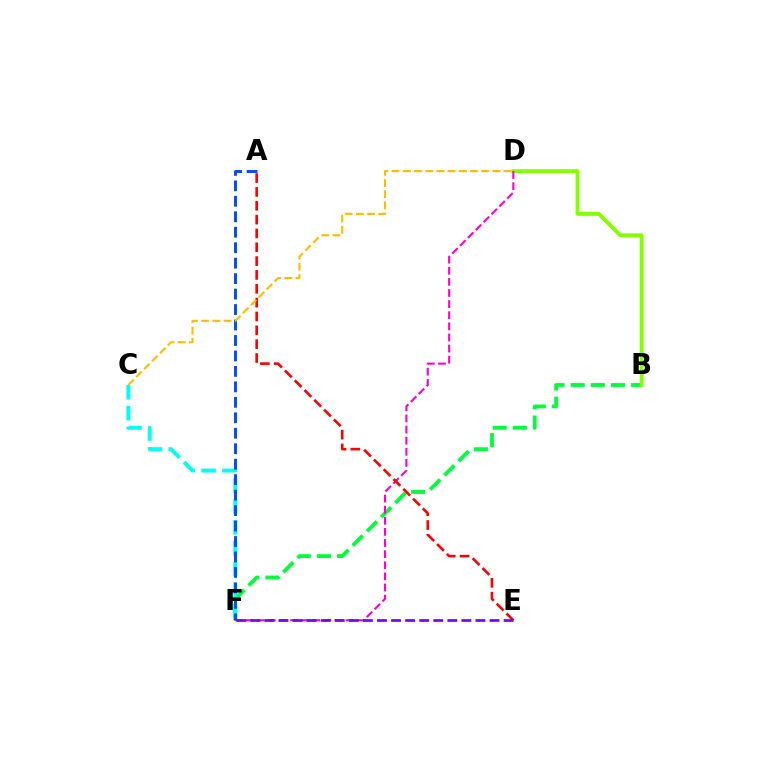{('B', 'F'): [{'color': '#00ff39', 'line_style': 'dashed', 'thickness': 2.73}], ('B', 'D'): [{'color': '#84ff00', 'line_style': 'solid', 'thickness': 2.78}], ('D', 'F'): [{'color': '#ff00cf', 'line_style': 'dashed', 'thickness': 1.51}], ('A', 'E'): [{'color': '#ff0000', 'line_style': 'dashed', 'thickness': 1.88}], ('C', 'F'): [{'color': '#00fff6', 'line_style': 'dashed', 'thickness': 2.83}], ('A', 'F'): [{'color': '#004bff', 'line_style': 'dashed', 'thickness': 2.1}], ('C', 'D'): [{'color': '#ffbd00', 'line_style': 'dashed', 'thickness': 1.52}], ('E', 'F'): [{'color': '#7200ff', 'line_style': 'dashed', 'thickness': 1.91}]}